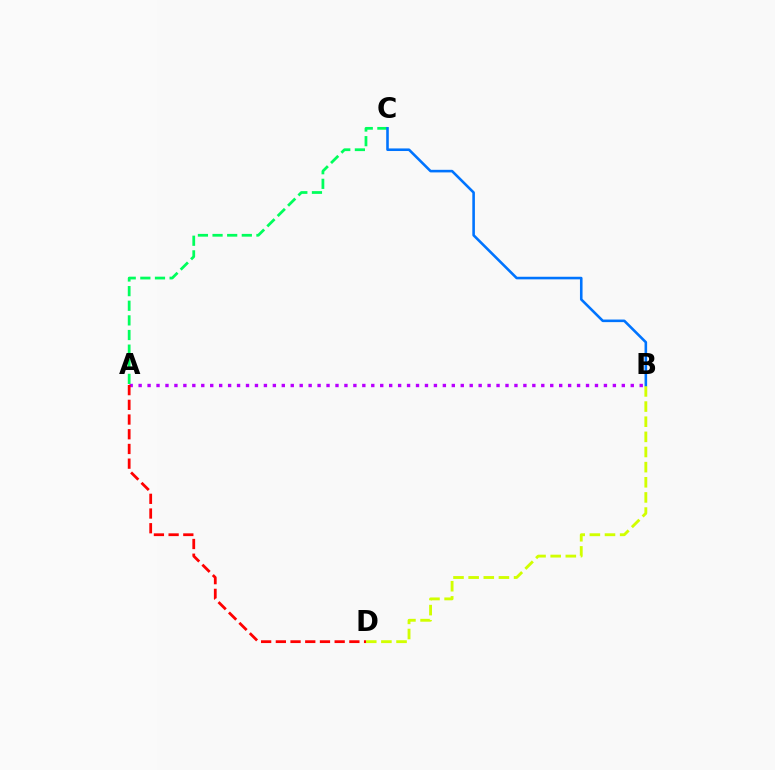{('A', 'B'): [{'color': '#b900ff', 'line_style': 'dotted', 'thickness': 2.43}], ('A', 'C'): [{'color': '#00ff5c', 'line_style': 'dashed', 'thickness': 1.99}], ('B', 'D'): [{'color': '#d1ff00', 'line_style': 'dashed', 'thickness': 2.06}], ('B', 'C'): [{'color': '#0074ff', 'line_style': 'solid', 'thickness': 1.86}], ('A', 'D'): [{'color': '#ff0000', 'line_style': 'dashed', 'thickness': 2.0}]}